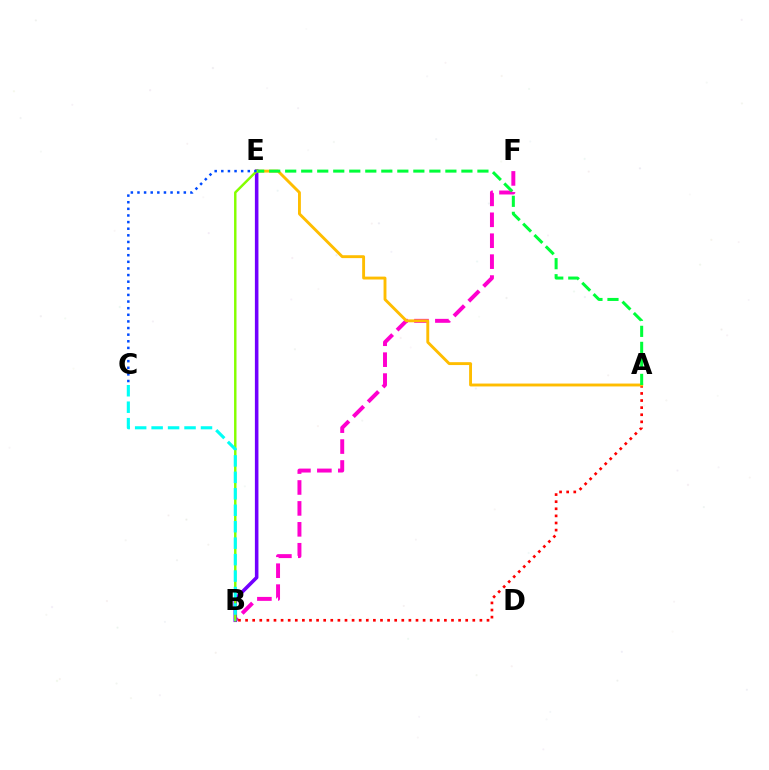{('B', 'F'): [{'color': '#ff00cf', 'line_style': 'dashed', 'thickness': 2.84}], ('B', 'E'): [{'color': '#7200ff', 'line_style': 'solid', 'thickness': 2.56}, {'color': '#84ff00', 'line_style': 'solid', 'thickness': 1.76}], ('A', 'B'): [{'color': '#ff0000', 'line_style': 'dotted', 'thickness': 1.93}], ('A', 'E'): [{'color': '#ffbd00', 'line_style': 'solid', 'thickness': 2.08}, {'color': '#00ff39', 'line_style': 'dashed', 'thickness': 2.18}], ('C', 'E'): [{'color': '#004bff', 'line_style': 'dotted', 'thickness': 1.8}], ('B', 'C'): [{'color': '#00fff6', 'line_style': 'dashed', 'thickness': 2.24}]}